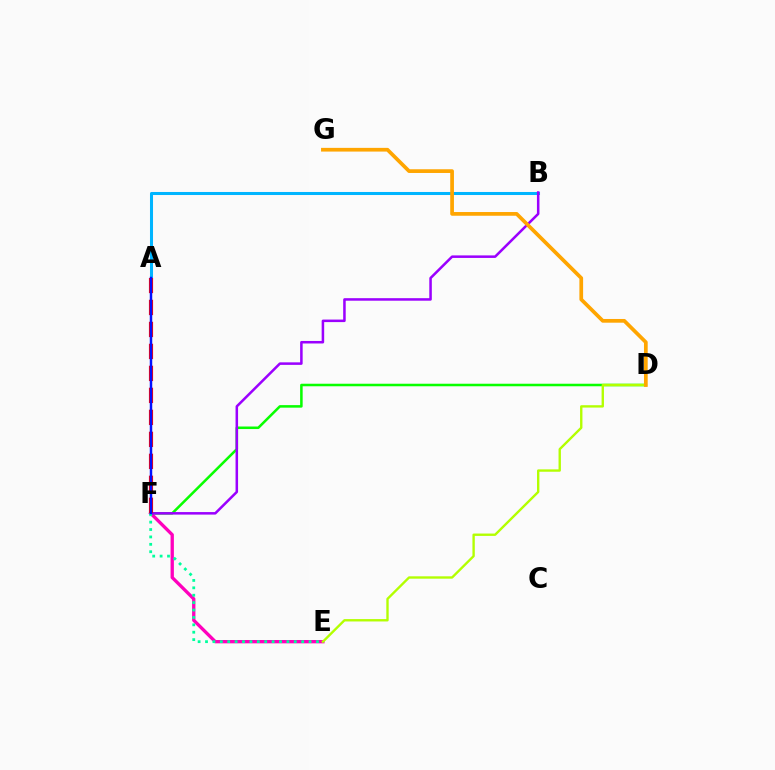{('D', 'F'): [{'color': '#08ff00', 'line_style': 'solid', 'thickness': 1.83}], ('E', 'F'): [{'color': '#ff00bd', 'line_style': 'solid', 'thickness': 2.39}, {'color': '#00ff9d', 'line_style': 'dotted', 'thickness': 2.01}], ('D', 'E'): [{'color': '#b3ff00', 'line_style': 'solid', 'thickness': 1.7}], ('A', 'B'): [{'color': '#00b5ff', 'line_style': 'solid', 'thickness': 2.19}], ('B', 'F'): [{'color': '#9b00ff', 'line_style': 'solid', 'thickness': 1.82}], ('A', 'F'): [{'color': '#ff0000', 'line_style': 'dashed', 'thickness': 2.99}, {'color': '#0010ff', 'line_style': 'solid', 'thickness': 1.78}], ('D', 'G'): [{'color': '#ffa500', 'line_style': 'solid', 'thickness': 2.67}]}